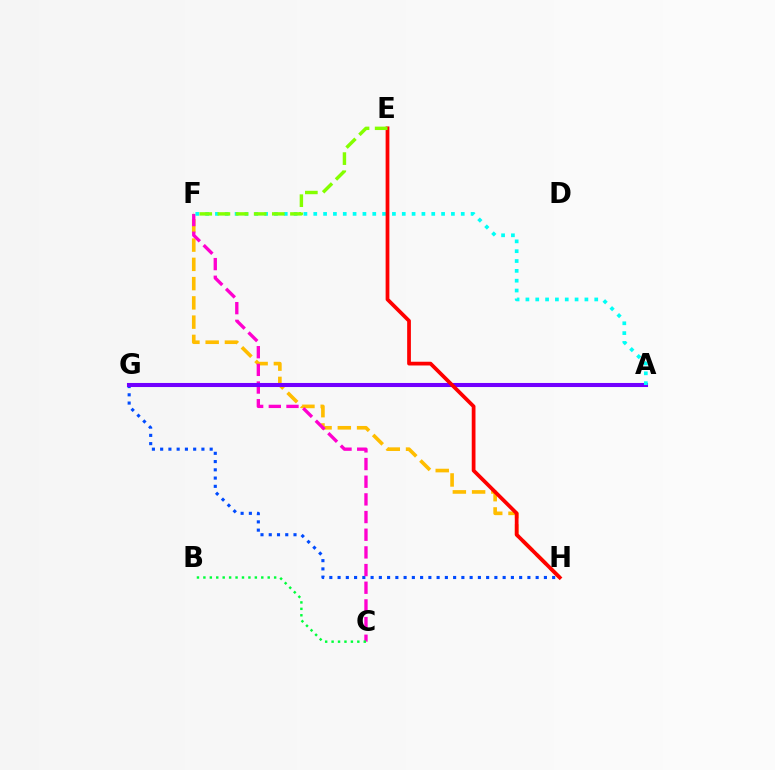{('G', 'H'): [{'color': '#004bff', 'line_style': 'dotted', 'thickness': 2.24}], ('F', 'H'): [{'color': '#ffbd00', 'line_style': 'dashed', 'thickness': 2.62}], ('C', 'F'): [{'color': '#ff00cf', 'line_style': 'dashed', 'thickness': 2.4}], ('A', 'G'): [{'color': '#7200ff', 'line_style': 'solid', 'thickness': 2.93}], ('B', 'C'): [{'color': '#00ff39', 'line_style': 'dotted', 'thickness': 1.75}], ('A', 'F'): [{'color': '#00fff6', 'line_style': 'dotted', 'thickness': 2.67}], ('E', 'H'): [{'color': '#ff0000', 'line_style': 'solid', 'thickness': 2.7}], ('E', 'F'): [{'color': '#84ff00', 'line_style': 'dashed', 'thickness': 2.46}]}